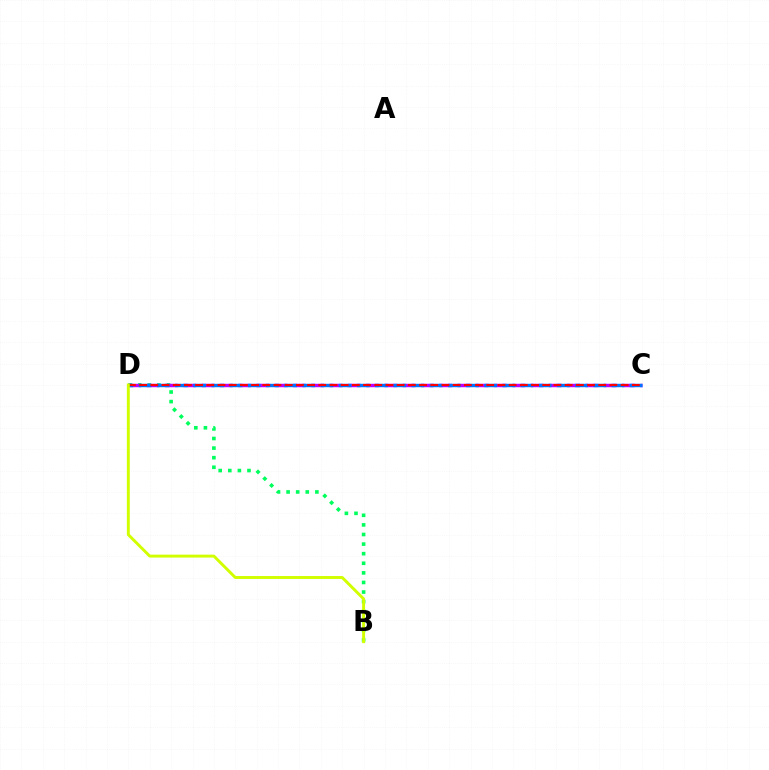{('B', 'D'): [{'color': '#00ff5c', 'line_style': 'dotted', 'thickness': 2.61}, {'color': '#d1ff00', 'line_style': 'solid', 'thickness': 2.11}], ('C', 'D'): [{'color': '#b900ff', 'line_style': 'dashed', 'thickness': 2.48}, {'color': '#0074ff', 'line_style': 'dashed', 'thickness': 2.47}, {'color': '#ff0000', 'line_style': 'dashed', 'thickness': 1.52}]}